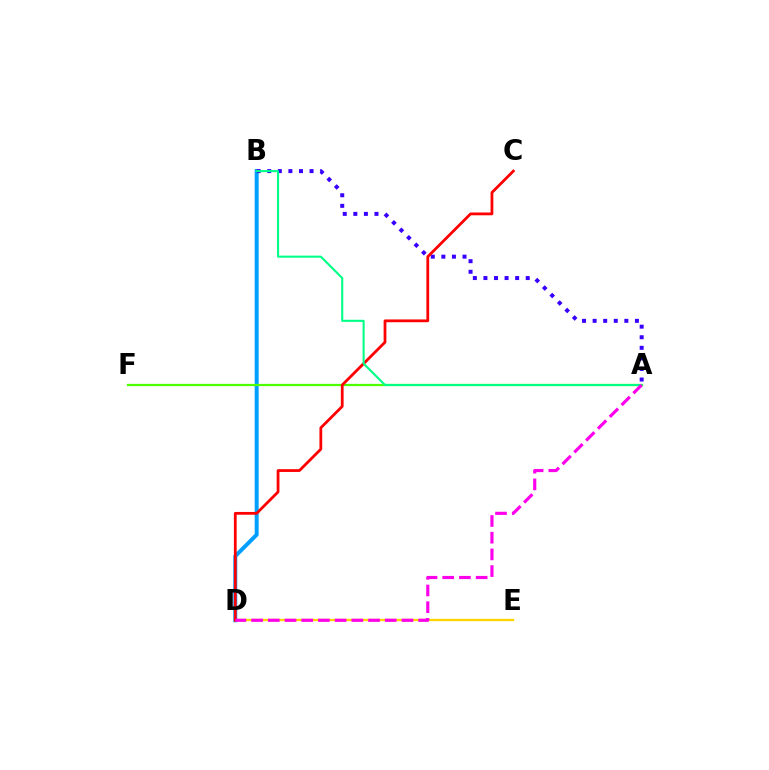{('B', 'D'): [{'color': '#009eff', 'line_style': 'solid', 'thickness': 2.85}], ('A', 'F'): [{'color': '#4fff00', 'line_style': 'solid', 'thickness': 1.63}], ('D', 'E'): [{'color': '#ffd500', 'line_style': 'solid', 'thickness': 1.68}], ('A', 'B'): [{'color': '#3700ff', 'line_style': 'dotted', 'thickness': 2.87}, {'color': '#00ff86', 'line_style': 'solid', 'thickness': 1.5}], ('C', 'D'): [{'color': '#ff0000', 'line_style': 'solid', 'thickness': 2.0}], ('A', 'D'): [{'color': '#ff00ed', 'line_style': 'dashed', 'thickness': 2.27}]}